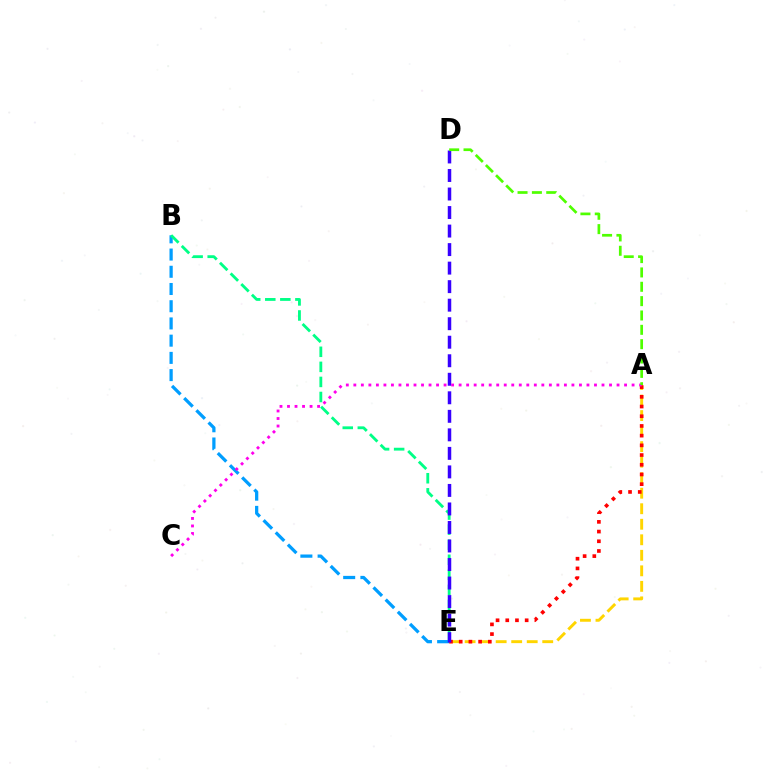{('B', 'E'): [{'color': '#009eff', 'line_style': 'dashed', 'thickness': 2.34}, {'color': '#00ff86', 'line_style': 'dashed', 'thickness': 2.05}], ('A', 'E'): [{'color': '#ffd500', 'line_style': 'dashed', 'thickness': 2.11}, {'color': '#ff0000', 'line_style': 'dotted', 'thickness': 2.64}], ('D', 'E'): [{'color': '#3700ff', 'line_style': 'dashed', 'thickness': 2.52}], ('A', 'C'): [{'color': '#ff00ed', 'line_style': 'dotted', 'thickness': 2.04}], ('A', 'D'): [{'color': '#4fff00', 'line_style': 'dashed', 'thickness': 1.95}]}